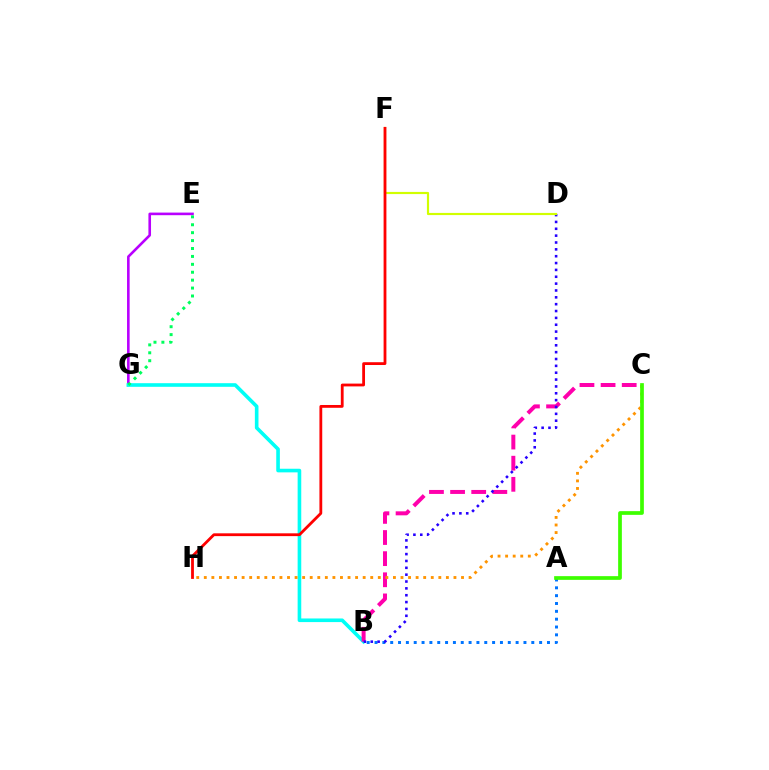{('E', 'G'): [{'color': '#b900ff', 'line_style': 'solid', 'thickness': 1.88}, {'color': '#00ff5c', 'line_style': 'dotted', 'thickness': 2.15}], ('B', 'G'): [{'color': '#00fff6', 'line_style': 'solid', 'thickness': 2.6}], ('B', 'C'): [{'color': '#ff00ac', 'line_style': 'dashed', 'thickness': 2.87}], ('A', 'B'): [{'color': '#0074ff', 'line_style': 'dotted', 'thickness': 2.13}], ('B', 'D'): [{'color': '#2500ff', 'line_style': 'dotted', 'thickness': 1.86}], ('C', 'H'): [{'color': '#ff9400', 'line_style': 'dotted', 'thickness': 2.06}], ('D', 'F'): [{'color': '#d1ff00', 'line_style': 'solid', 'thickness': 1.57}], ('F', 'H'): [{'color': '#ff0000', 'line_style': 'solid', 'thickness': 2.02}], ('A', 'C'): [{'color': '#3dff00', 'line_style': 'solid', 'thickness': 2.67}]}